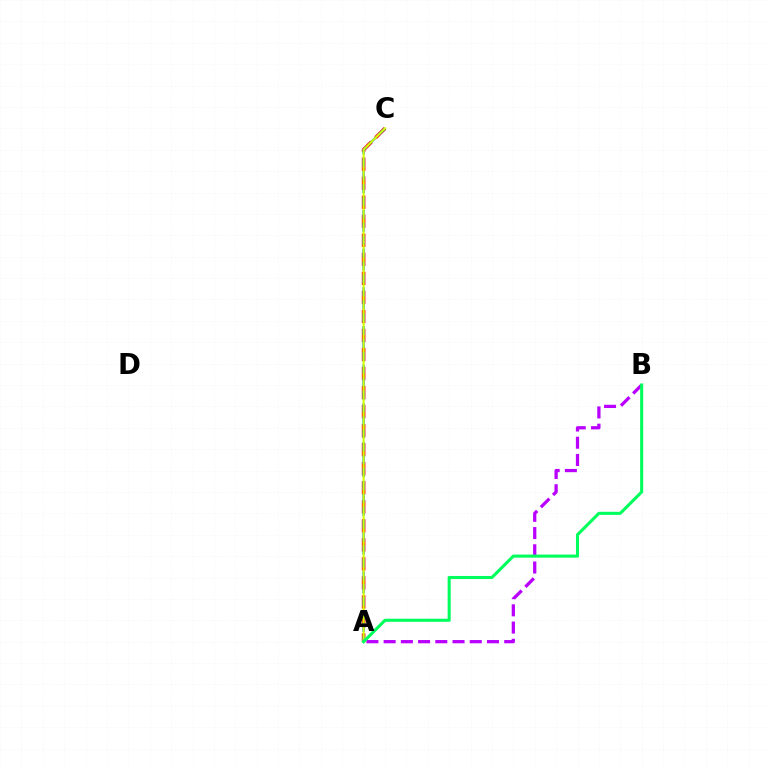{('A', 'B'): [{'color': '#b900ff', 'line_style': 'dashed', 'thickness': 2.34}, {'color': '#00ff5c', 'line_style': 'solid', 'thickness': 2.21}], ('A', 'C'): [{'color': '#ff0000', 'line_style': 'dashed', 'thickness': 2.59}, {'color': '#0074ff', 'line_style': 'dashed', 'thickness': 1.75}, {'color': '#d1ff00', 'line_style': 'solid', 'thickness': 1.52}]}